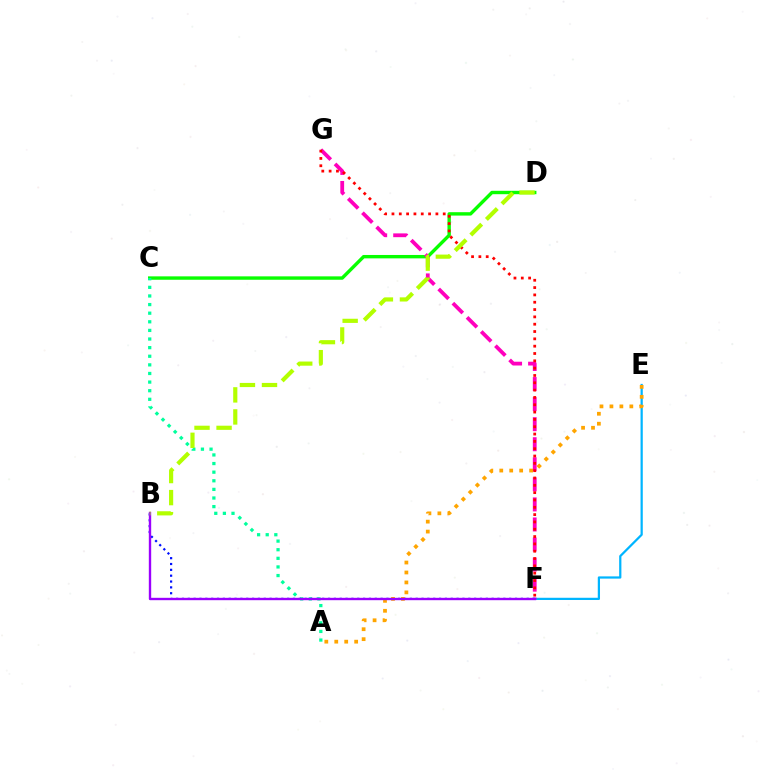{('C', 'D'): [{'color': '#08ff00', 'line_style': 'solid', 'thickness': 2.45}], ('E', 'F'): [{'color': '#00b5ff', 'line_style': 'solid', 'thickness': 1.61}], ('F', 'G'): [{'color': '#ff00bd', 'line_style': 'dashed', 'thickness': 2.72}, {'color': '#ff0000', 'line_style': 'dotted', 'thickness': 1.99}], ('A', 'C'): [{'color': '#00ff9d', 'line_style': 'dotted', 'thickness': 2.34}], ('B', 'F'): [{'color': '#0010ff', 'line_style': 'dotted', 'thickness': 1.59}, {'color': '#9b00ff', 'line_style': 'solid', 'thickness': 1.71}], ('A', 'E'): [{'color': '#ffa500', 'line_style': 'dotted', 'thickness': 2.7}], ('B', 'D'): [{'color': '#b3ff00', 'line_style': 'dashed', 'thickness': 3.0}]}